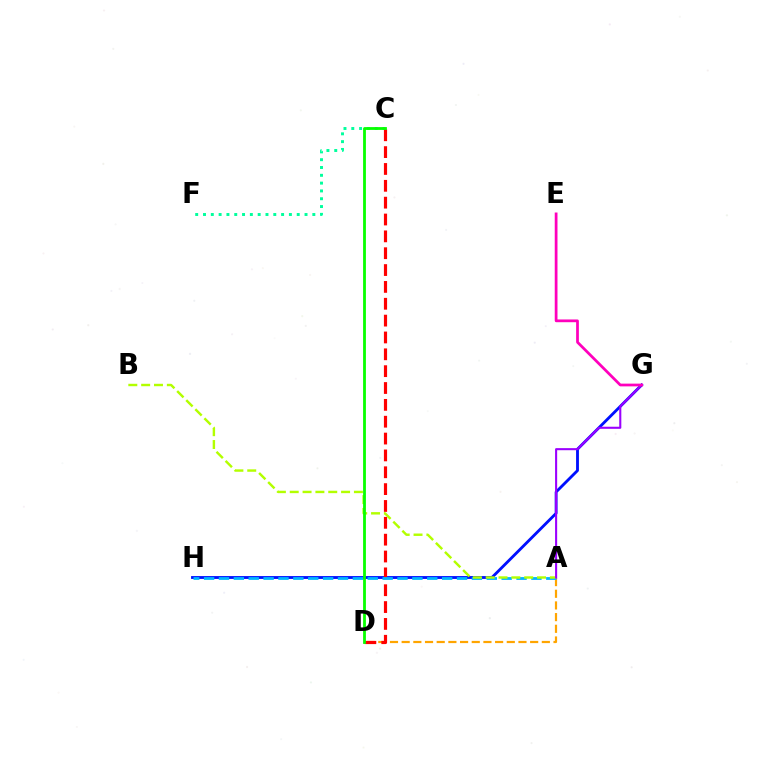{('A', 'D'): [{'color': '#ffa500', 'line_style': 'dashed', 'thickness': 1.59}], ('C', 'F'): [{'color': '#00ff9d', 'line_style': 'dotted', 'thickness': 2.12}], ('G', 'H'): [{'color': '#0010ff', 'line_style': 'solid', 'thickness': 2.05}], ('C', 'D'): [{'color': '#ff0000', 'line_style': 'dashed', 'thickness': 2.29}, {'color': '#08ff00', 'line_style': 'solid', 'thickness': 2.02}], ('A', 'H'): [{'color': '#00b5ff', 'line_style': 'dashed', 'thickness': 2.02}], ('A', 'B'): [{'color': '#b3ff00', 'line_style': 'dashed', 'thickness': 1.74}], ('A', 'G'): [{'color': '#9b00ff', 'line_style': 'solid', 'thickness': 1.5}], ('E', 'G'): [{'color': '#ff00bd', 'line_style': 'solid', 'thickness': 1.98}]}